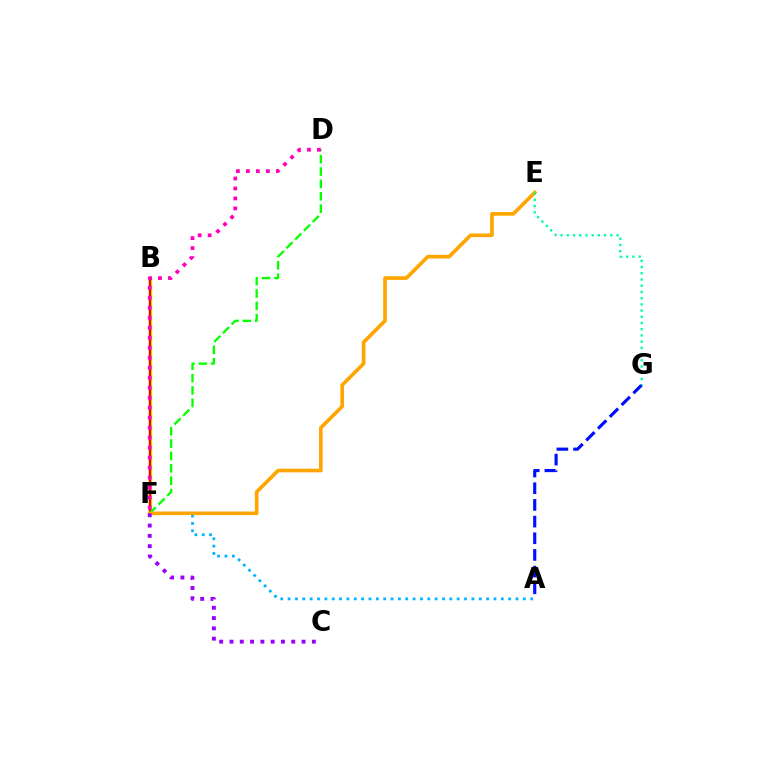{('A', 'G'): [{'color': '#0010ff', 'line_style': 'dashed', 'thickness': 2.27}], ('A', 'F'): [{'color': '#00b5ff', 'line_style': 'dotted', 'thickness': 2.0}], ('B', 'F'): [{'color': '#b3ff00', 'line_style': 'solid', 'thickness': 2.47}, {'color': '#ff0000', 'line_style': 'solid', 'thickness': 1.68}], ('D', 'F'): [{'color': '#08ff00', 'line_style': 'dashed', 'thickness': 1.68}, {'color': '#ff00bd', 'line_style': 'dotted', 'thickness': 2.71}], ('E', 'F'): [{'color': '#ffa500', 'line_style': 'solid', 'thickness': 2.63}], ('C', 'F'): [{'color': '#9b00ff', 'line_style': 'dotted', 'thickness': 2.8}], ('E', 'G'): [{'color': '#00ff9d', 'line_style': 'dotted', 'thickness': 1.69}]}